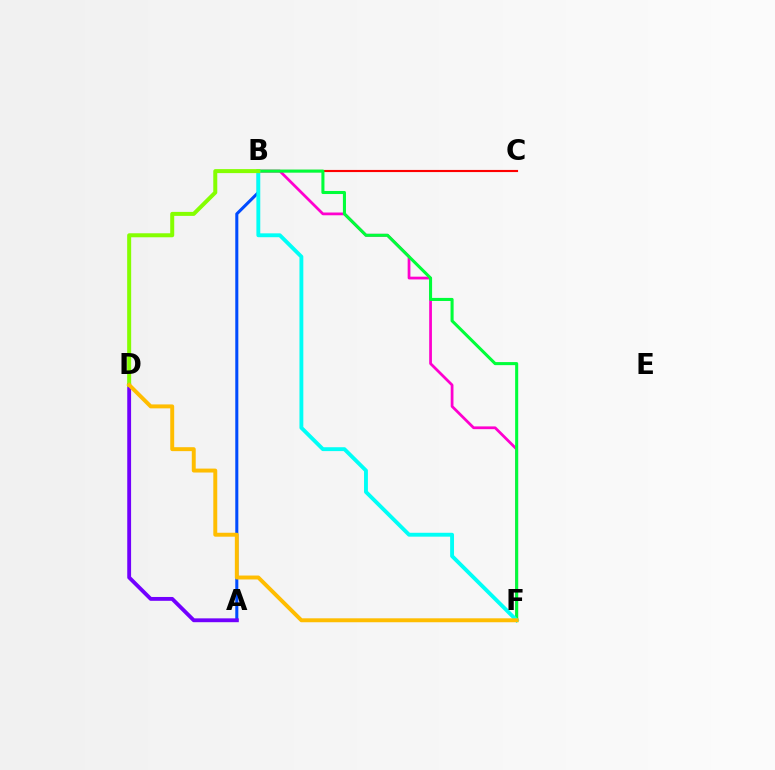{('B', 'F'): [{'color': '#ff00cf', 'line_style': 'solid', 'thickness': 1.99}, {'color': '#00ff39', 'line_style': 'solid', 'thickness': 2.21}, {'color': '#00fff6', 'line_style': 'solid', 'thickness': 2.79}], ('B', 'C'): [{'color': '#ff0000', 'line_style': 'solid', 'thickness': 1.54}], ('A', 'B'): [{'color': '#004bff', 'line_style': 'solid', 'thickness': 2.19}], ('A', 'D'): [{'color': '#7200ff', 'line_style': 'solid', 'thickness': 2.77}], ('B', 'D'): [{'color': '#84ff00', 'line_style': 'solid', 'thickness': 2.88}], ('D', 'F'): [{'color': '#ffbd00', 'line_style': 'solid', 'thickness': 2.83}]}